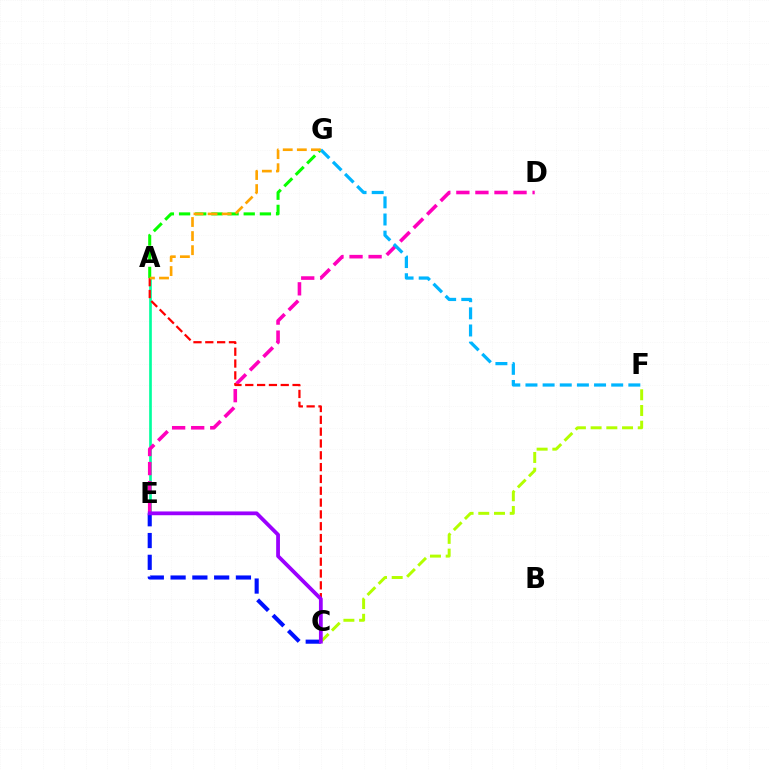{('A', 'E'): [{'color': '#00ff9d', 'line_style': 'solid', 'thickness': 1.92}], ('D', 'E'): [{'color': '#ff00bd', 'line_style': 'dashed', 'thickness': 2.59}], ('A', 'G'): [{'color': '#08ff00', 'line_style': 'dashed', 'thickness': 2.2}, {'color': '#ffa500', 'line_style': 'dashed', 'thickness': 1.91}], ('C', 'F'): [{'color': '#b3ff00', 'line_style': 'dashed', 'thickness': 2.13}], ('A', 'C'): [{'color': '#ff0000', 'line_style': 'dashed', 'thickness': 1.61}], ('F', 'G'): [{'color': '#00b5ff', 'line_style': 'dashed', 'thickness': 2.33}], ('C', 'E'): [{'color': '#0010ff', 'line_style': 'dashed', 'thickness': 2.96}, {'color': '#9b00ff', 'line_style': 'solid', 'thickness': 2.72}]}